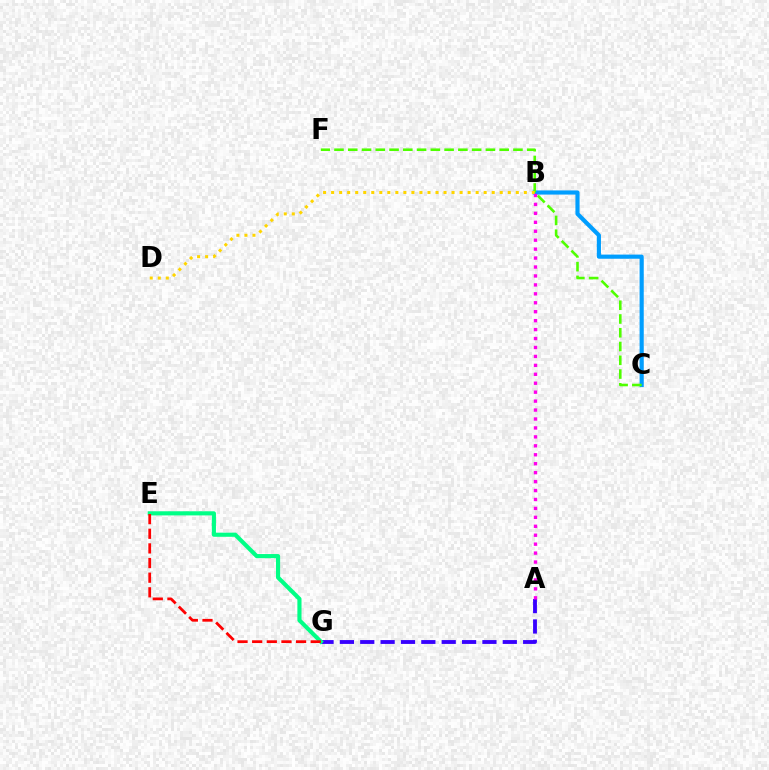{('A', 'G'): [{'color': '#3700ff', 'line_style': 'dashed', 'thickness': 2.77}], ('B', 'C'): [{'color': '#009eff', 'line_style': 'solid', 'thickness': 2.99}], ('A', 'B'): [{'color': '#ff00ed', 'line_style': 'dotted', 'thickness': 2.43}], ('E', 'G'): [{'color': '#00ff86', 'line_style': 'solid', 'thickness': 2.97}, {'color': '#ff0000', 'line_style': 'dashed', 'thickness': 1.99}], ('C', 'F'): [{'color': '#4fff00', 'line_style': 'dashed', 'thickness': 1.87}], ('B', 'D'): [{'color': '#ffd500', 'line_style': 'dotted', 'thickness': 2.18}]}